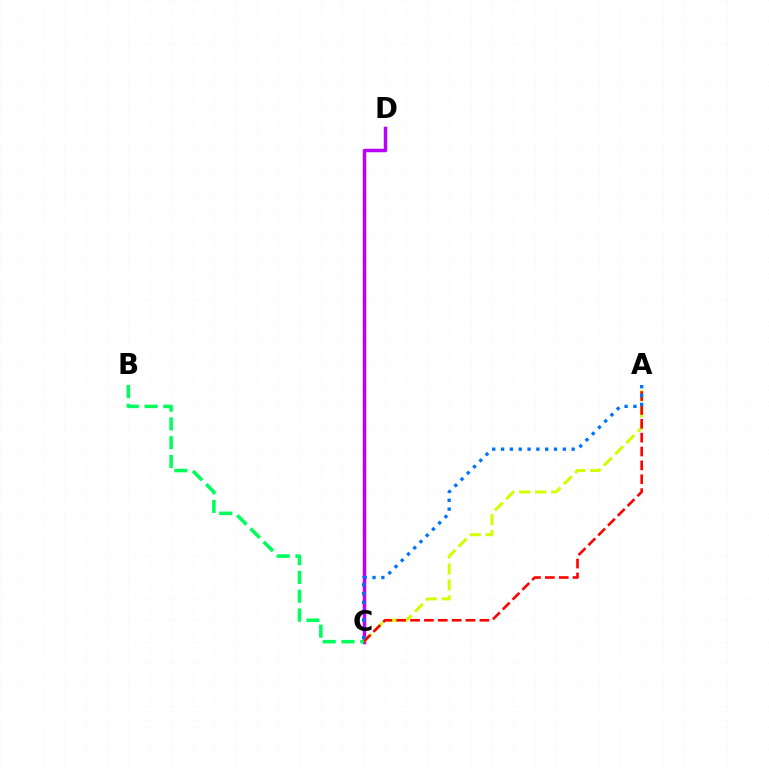{('C', 'D'): [{'color': '#b900ff', 'line_style': 'solid', 'thickness': 2.51}], ('A', 'C'): [{'color': '#d1ff00', 'line_style': 'dashed', 'thickness': 2.17}, {'color': '#ff0000', 'line_style': 'dashed', 'thickness': 1.88}, {'color': '#0074ff', 'line_style': 'dotted', 'thickness': 2.4}], ('B', 'C'): [{'color': '#00ff5c', 'line_style': 'dashed', 'thickness': 2.55}]}